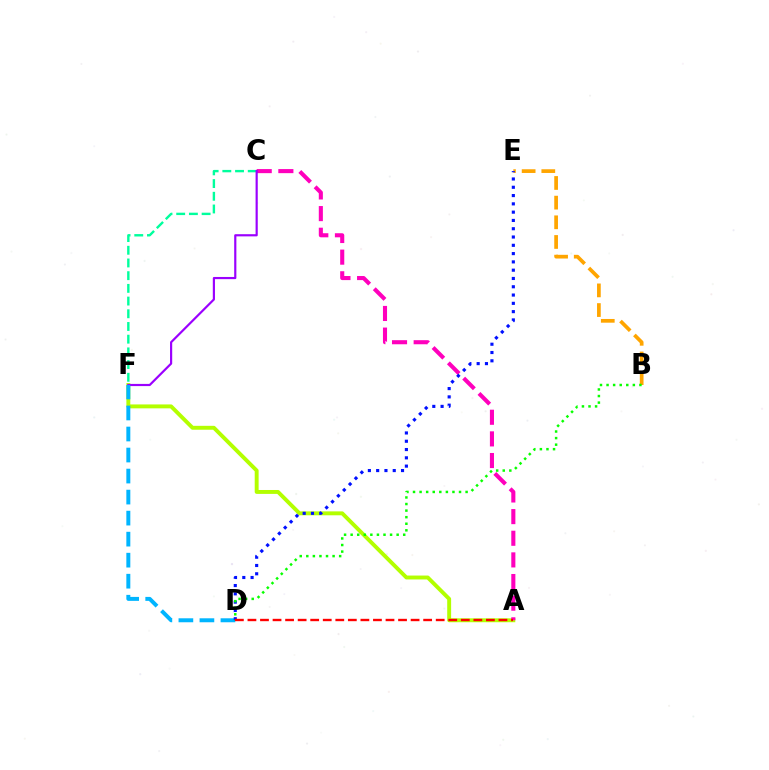{('A', 'F'): [{'color': '#b3ff00', 'line_style': 'solid', 'thickness': 2.82}], ('A', 'C'): [{'color': '#ff00bd', 'line_style': 'dashed', 'thickness': 2.94}], ('B', 'E'): [{'color': '#ffa500', 'line_style': 'dashed', 'thickness': 2.67}], ('C', 'F'): [{'color': '#00ff9d', 'line_style': 'dashed', 'thickness': 1.73}, {'color': '#9b00ff', 'line_style': 'solid', 'thickness': 1.57}], ('D', 'F'): [{'color': '#00b5ff', 'line_style': 'dashed', 'thickness': 2.86}], ('D', 'E'): [{'color': '#0010ff', 'line_style': 'dotted', 'thickness': 2.25}], ('B', 'D'): [{'color': '#08ff00', 'line_style': 'dotted', 'thickness': 1.79}], ('A', 'D'): [{'color': '#ff0000', 'line_style': 'dashed', 'thickness': 1.7}]}